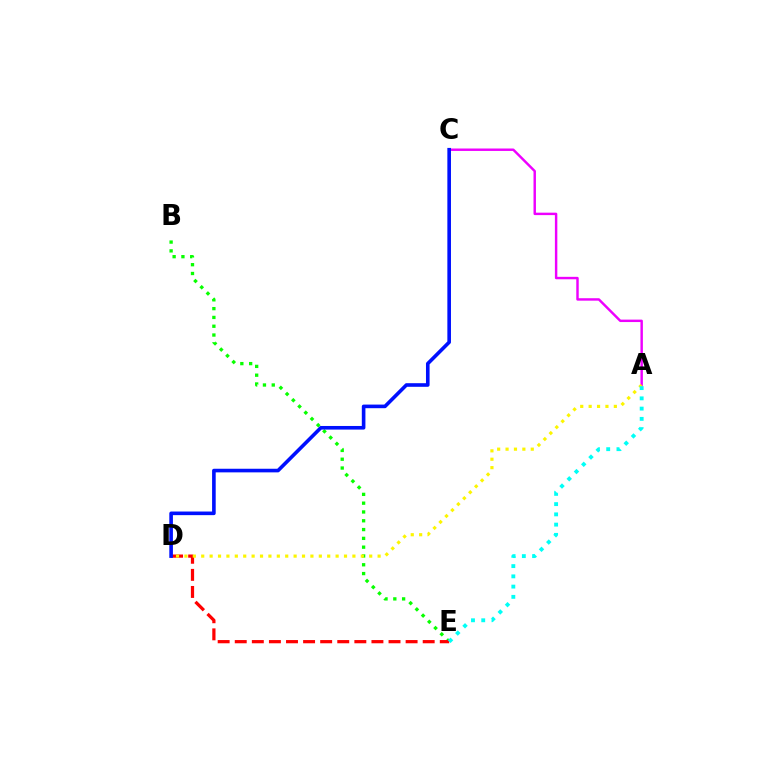{('B', 'E'): [{'color': '#08ff00', 'line_style': 'dotted', 'thickness': 2.39}], ('D', 'E'): [{'color': '#ff0000', 'line_style': 'dashed', 'thickness': 2.32}], ('A', 'C'): [{'color': '#ee00ff', 'line_style': 'solid', 'thickness': 1.76}], ('C', 'D'): [{'color': '#0010ff', 'line_style': 'solid', 'thickness': 2.6}], ('A', 'D'): [{'color': '#fcf500', 'line_style': 'dotted', 'thickness': 2.28}], ('A', 'E'): [{'color': '#00fff6', 'line_style': 'dotted', 'thickness': 2.78}]}